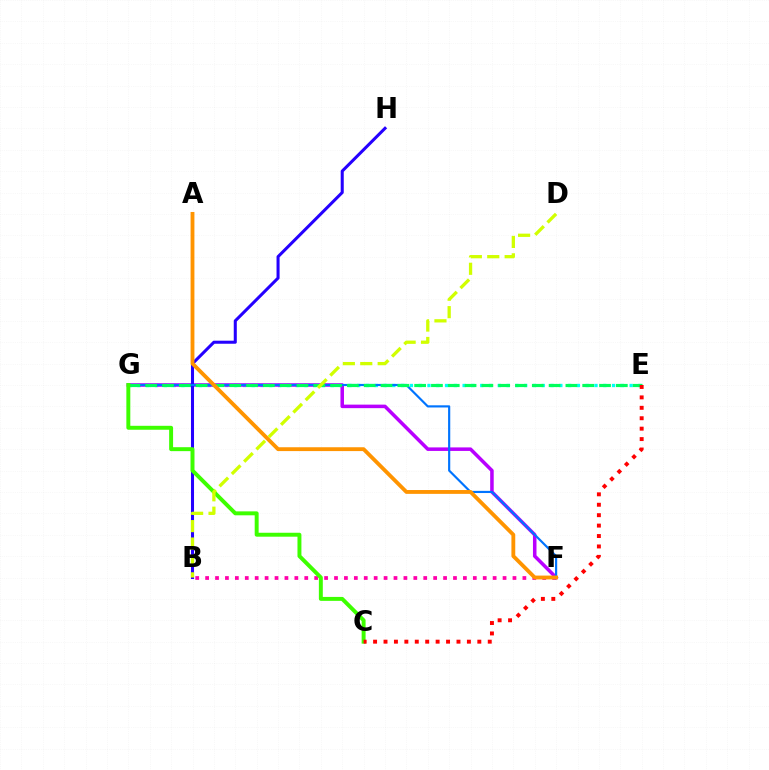{('E', 'G'): [{'color': '#00fff6', 'line_style': 'dotted', 'thickness': 2.39}, {'color': '#00ff5c', 'line_style': 'dashed', 'thickness': 2.28}], ('B', 'F'): [{'color': '#ff00ac', 'line_style': 'dotted', 'thickness': 2.69}], ('F', 'G'): [{'color': '#b900ff', 'line_style': 'solid', 'thickness': 2.54}, {'color': '#0074ff', 'line_style': 'solid', 'thickness': 1.56}], ('B', 'H'): [{'color': '#2500ff', 'line_style': 'solid', 'thickness': 2.19}], ('A', 'F'): [{'color': '#ff9400', 'line_style': 'solid', 'thickness': 2.76}], ('C', 'G'): [{'color': '#3dff00', 'line_style': 'solid', 'thickness': 2.84}], ('B', 'D'): [{'color': '#d1ff00', 'line_style': 'dashed', 'thickness': 2.36}], ('C', 'E'): [{'color': '#ff0000', 'line_style': 'dotted', 'thickness': 2.83}]}